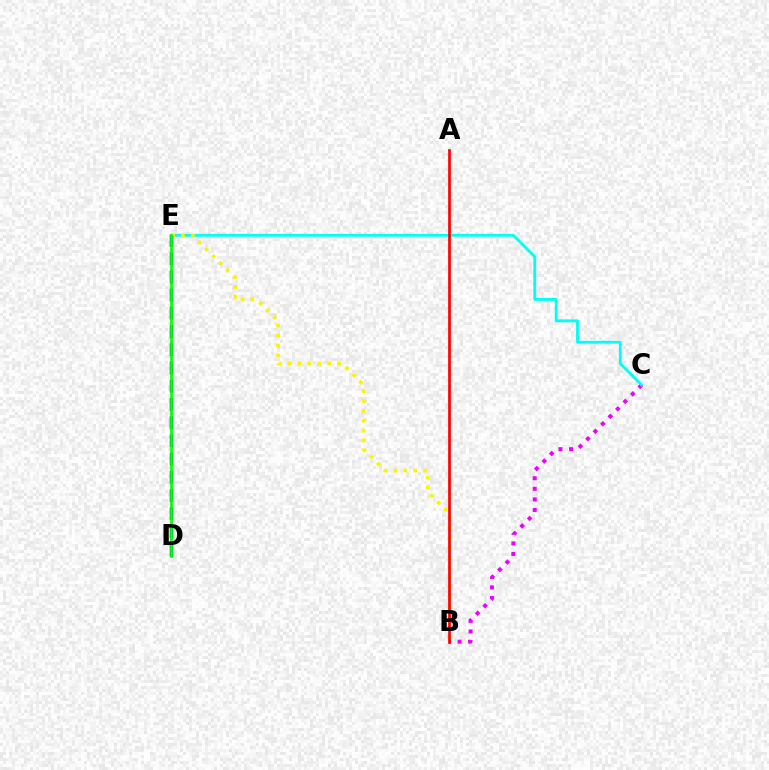{('B', 'C'): [{'color': '#ee00ff', 'line_style': 'dotted', 'thickness': 2.87}], ('C', 'E'): [{'color': '#00fff6', 'line_style': 'solid', 'thickness': 2.04}], ('B', 'E'): [{'color': '#fcf500', 'line_style': 'dotted', 'thickness': 2.68}], ('A', 'B'): [{'color': '#ff0000', 'line_style': 'solid', 'thickness': 1.94}], ('D', 'E'): [{'color': '#0010ff', 'line_style': 'dashed', 'thickness': 2.47}, {'color': '#08ff00', 'line_style': 'solid', 'thickness': 1.97}]}